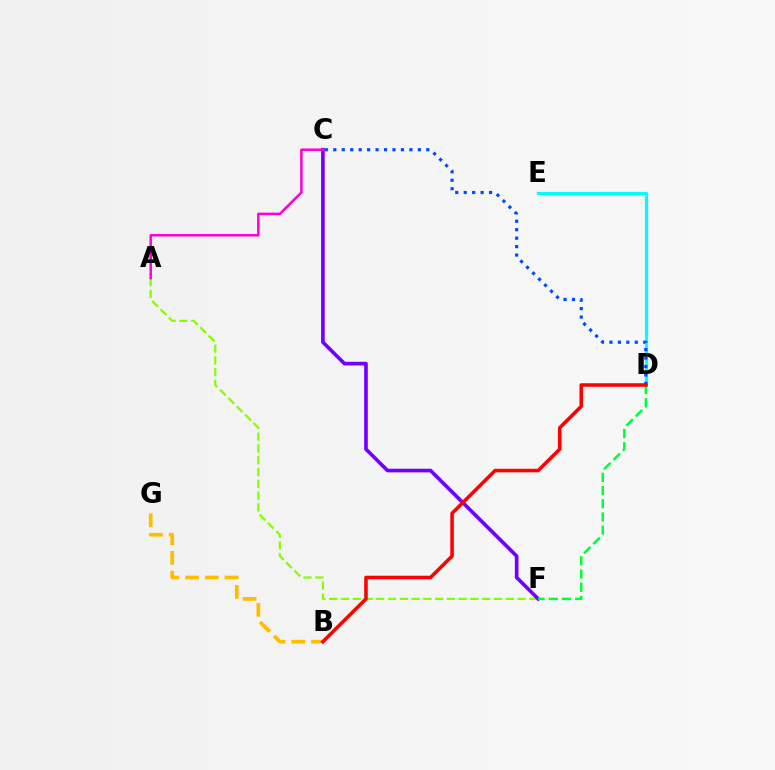{('D', 'E'): [{'color': '#00fff6', 'line_style': 'solid', 'thickness': 2.28}], ('A', 'F'): [{'color': '#84ff00', 'line_style': 'dashed', 'thickness': 1.6}], ('C', 'F'): [{'color': '#7200ff', 'line_style': 'solid', 'thickness': 2.63}], ('B', 'G'): [{'color': '#ffbd00', 'line_style': 'dashed', 'thickness': 2.68}], ('C', 'D'): [{'color': '#004bff', 'line_style': 'dotted', 'thickness': 2.3}], ('D', 'F'): [{'color': '#00ff39', 'line_style': 'dashed', 'thickness': 1.79}], ('A', 'C'): [{'color': '#ff00cf', 'line_style': 'solid', 'thickness': 1.8}], ('B', 'D'): [{'color': '#ff0000', 'line_style': 'solid', 'thickness': 2.56}]}